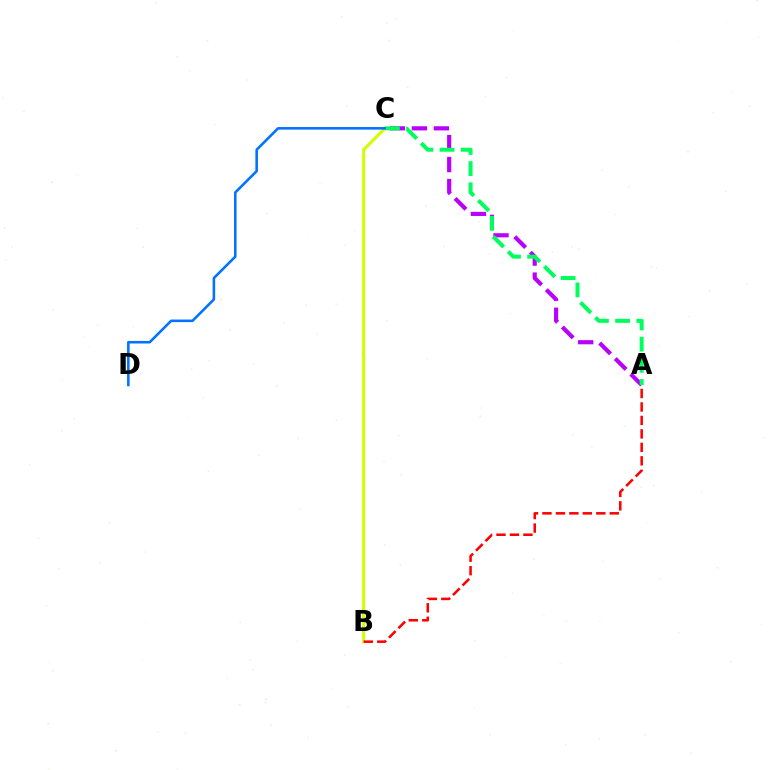{('A', 'C'): [{'color': '#b900ff', 'line_style': 'dashed', 'thickness': 2.99}, {'color': '#00ff5c', 'line_style': 'dashed', 'thickness': 2.88}], ('B', 'C'): [{'color': '#d1ff00', 'line_style': 'solid', 'thickness': 2.21}], ('A', 'B'): [{'color': '#ff0000', 'line_style': 'dashed', 'thickness': 1.83}], ('C', 'D'): [{'color': '#0074ff', 'line_style': 'solid', 'thickness': 1.86}]}